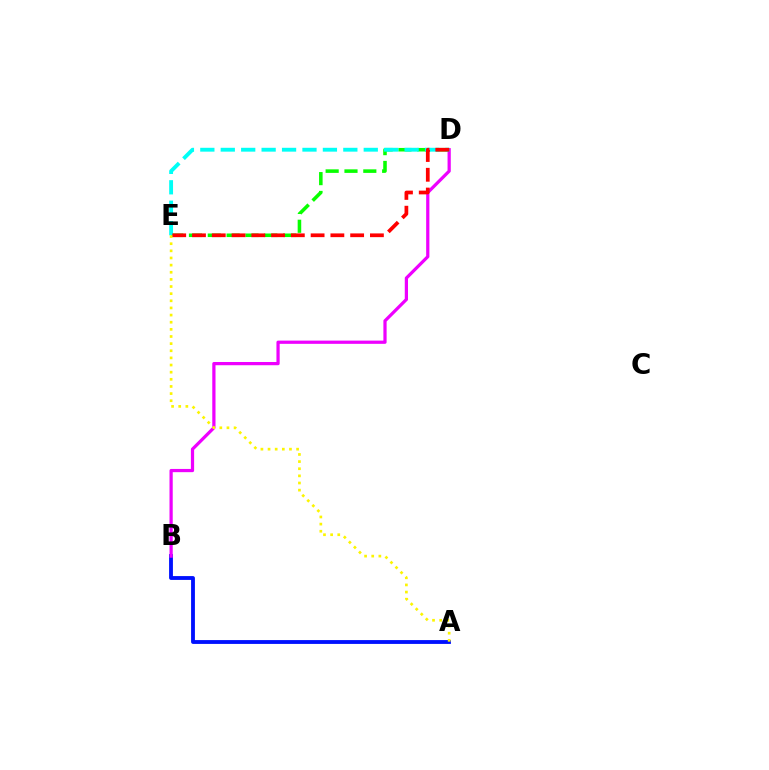{('A', 'B'): [{'color': '#0010ff', 'line_style': 'solid', 'thickness': 2.76}], ('B', 'D'): [{'color': '#ee00ff', 'line_style': 'solid', 'thickness': 2.32}], ('D', 'E'): [{'color': '#08ff00', 'line_style': 'dashed', 'thickness': 2.56}, {'color': '#00fff6', 'line_style': 'dashed', 'thickness': 2.78}, {'color': '#ff0000', 'line_style': 'dashed', 'thickness': 2.69}], ('A', 'E'): [{'color': '#fcf500', 'line_style': 'dotted', 'thickness': 1.94}]}